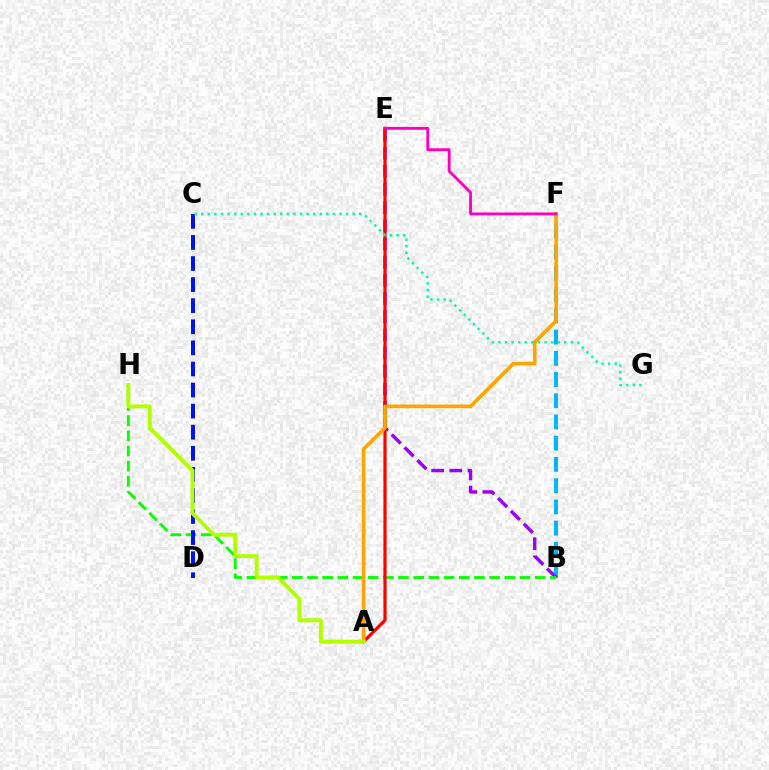{('B', 'F'): [{'color': '#00b5ff', 'line_style': 'dashed', 'thickness': 2.88}], ('B', 'E'): [{'color': '#9b00ff', 'line_style': 'dashed', 'thickness': 2.47}], ('B', 'H'): [{'color': '#08ff00', 'line_style': 'dashed', 'thickness': 2.06}], ('C', 'D'): [{'color': '#0010ff', 'line_style': 'dashed', 'thickness': 2.86}], ('A', 'E'): [{'color': '#ff0000', 'line_style': 'solid', 'thickness': 2.29}], ('A', 'F'): [{'color': '#ffa500', 'line_style': 'solid', 'thickness': 2.59}], ('C', 'G'): [{'color': '#00ff9d', 'line_style': 'dotted', 'thickness': 1.79}], ('A', 'H'): [{'color': '#b3ff00', 'line_style': 'solid', 'thickness': 2.82}], ('E', 'F'): [{'color': '#ff00bd', 'line_style': 'solid', 'thickness': 2.05}]}